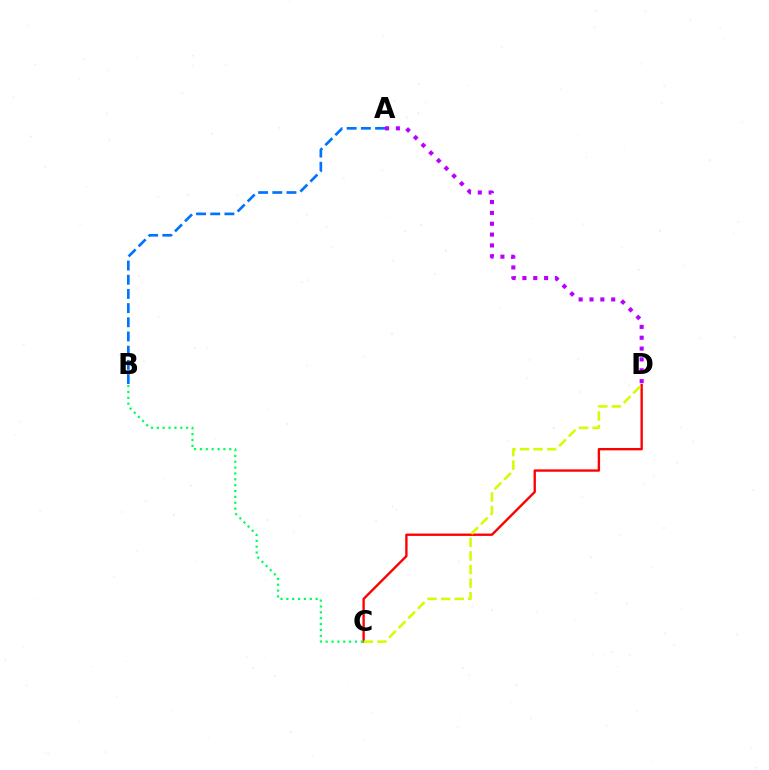{('C', 'D'): [{'color': '#ff0000', 'line_style': 'solid', 'thickness': 1.7}, {'color': '#d1ff00', 'line_style': 'dashed', 'thickness': 1.84}], ('A', 'B'): [{'color': '#0074ff', 'line_style': 'dashed', 'thickness': 1.93}], ('A', 'D'): [{'color': '#b900ff', 'line_style': 'dotted', 'thickness': 2.95}], ('B', 'C'): [{'color': '#00ff5c', 'line_style': 'dotted', 'thickness': 1.59}]}